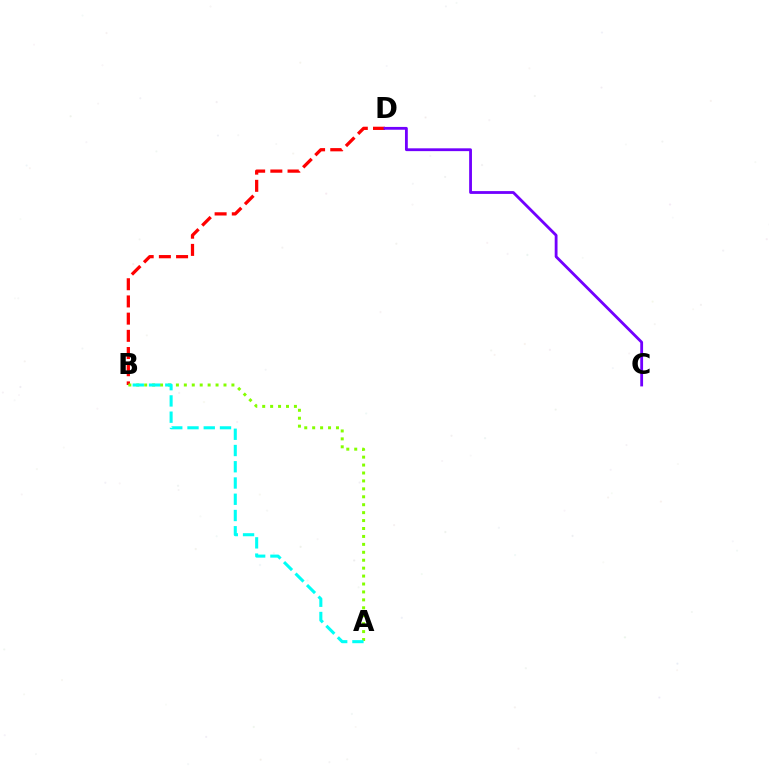{('B', 'D'): [{'color': '#ff0000', 'line_style': 'dashed', 'thickness': 2.34}], ('A', 'B'): [{'color': '#84ff00', 'line_style': 'dotted', 'thickness': 2.15}, {'color': '#00fff6', 'line_style': 'dashed', 'thickness': 2.21}], ('C', 'D'): [{'color': '#7200ff', 'line_style': 'solid', 'thickness': 2.03}]}